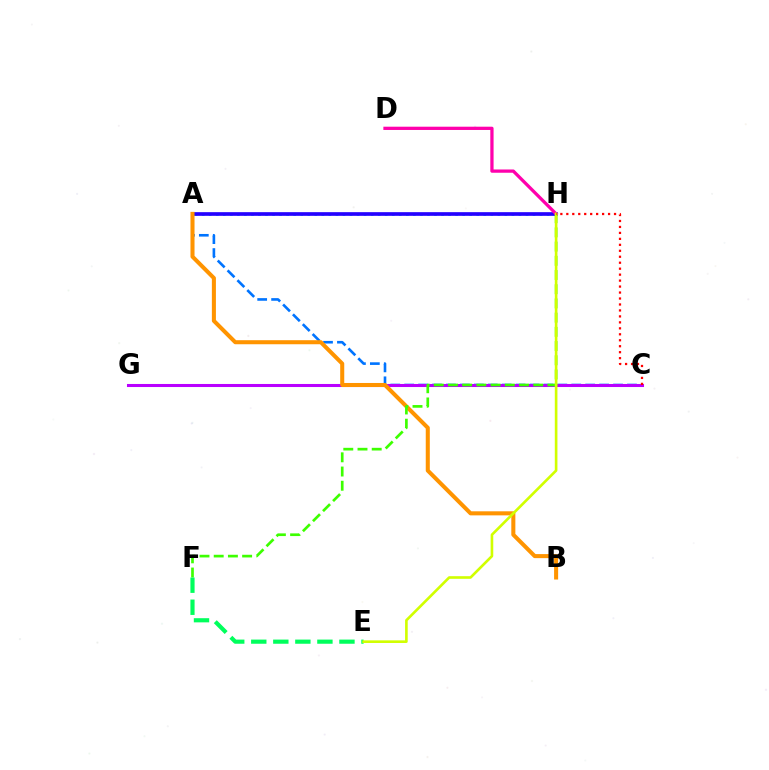{('A', 'H'): [{'color': '#00fff6', 'line_style': 'dotted', 'thickness': 1.91}, {'color': '#2500ff', 'line_style': 'solid', 'thickness': 2.64}], ('A', 'C'): [{'color': '#0074ff', 'line_style': 'dashed', 'thickness': 1.89}], ('C', 'G'): [{'color': '#b900ff', 'line_style': 'solid', 'thickness': 2.2}], ('A', 'B'): [{'color': '#ff9400', 'line_style': 'solid', 'thickness': 2.92}], ('F', 'H'): [{'color': '#3dff00', 'line_style': 'dashed', 'thickness': 1.93}], ('E', 'F'): [{'color': '#00ff5c', 'line_style': 'dashed', 'thickness': 2.99}], ('D', 'H'): [{'color': '#ff00ac', 'line_style': 'solid', 'thickness': 2.35}], ('E', 'H'): [{'color': '#d1ff00', 'line_style': 'solid', 'thickness': 1.9}], ('C', 'H'): [{'color': '#ff0000', 'line_style': 'dotted', 'thickness': 1.62}]}